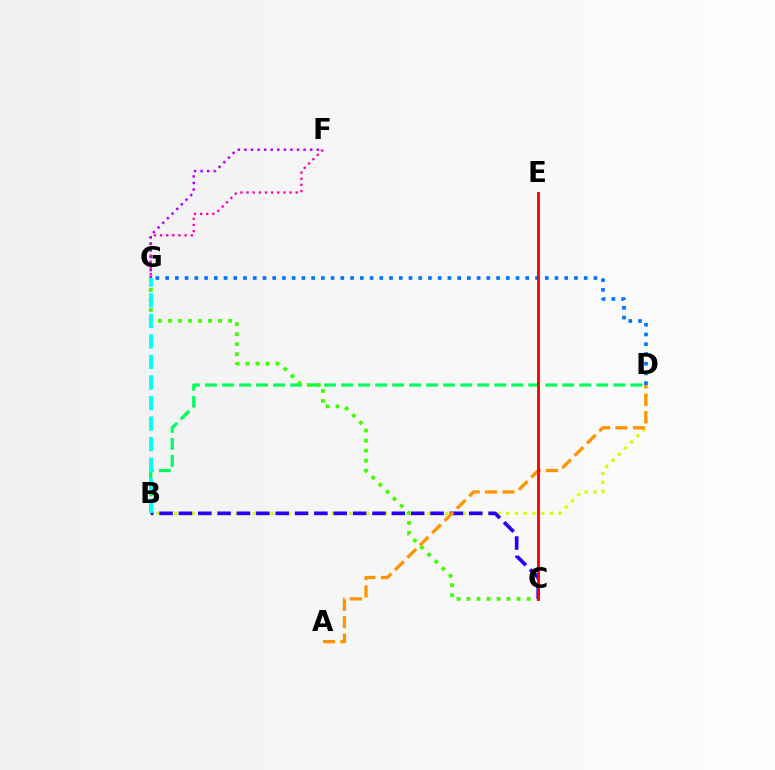{('B', 'D'): [{'color': '#00ff5c', 'line_style': 'dashed', 'thickness': 2.31}, {'color': '#d1ff00', 'line_style': 'dotted', 'thickness': 2.37}], ('C', 'G'): [{'color': '#3dff00', 'line_style': 'dotted', 'thickness': 2.72}], ('F', 'G'): [{'color': '#ff00ac', 'line_style': 'dotted', 'thickness': 1.67}, {'color': '#b900ff', 'line_style': 'dotted', 'thickness': 1.79}], ('D', 'G'): [{'color': '#0074ff', 'line_style': 'dotted', 'thickness': 2.64}], ('B', 'C'): [{'color': '#2500ff', 'line_style': 'dashed', 'thickness': 2.63}], ('B', 'G'): [{'color': '#00fff6', 'line_style': 'dashed', 'thickness': 2.79}], ('A', 'D'): [{'color': '#ff9400', 'line_style': 'dashed', 'thickness': 2.37}], ('C', 'E'): [{'color': '#ff0000', 'line_style': 'solid', 'thickness': 2.06}]}